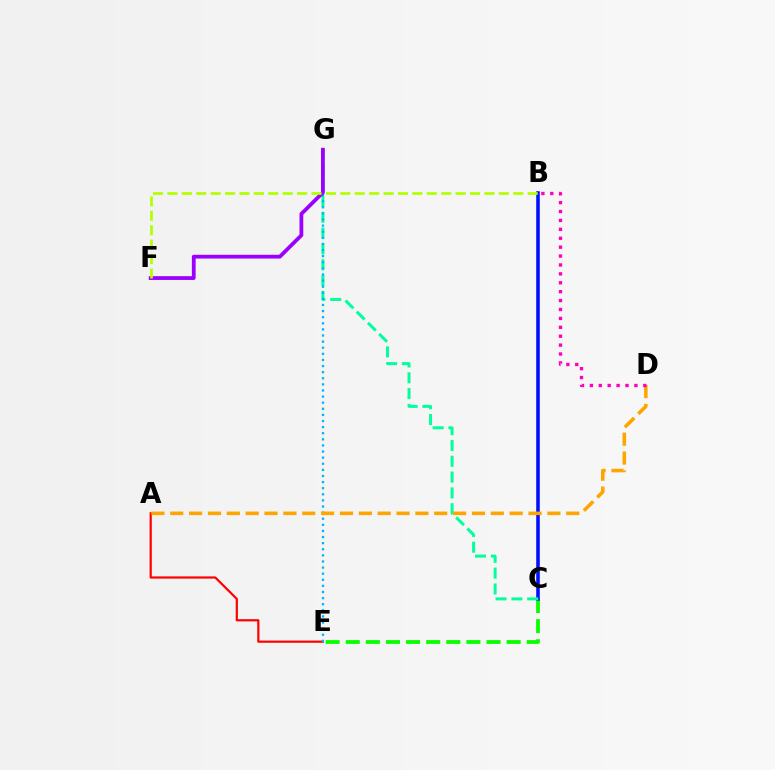{('C', 'E'): [{'color': '#08ff00', 'line_style': 'dashed', 'thickness': 2.73}], ('A', 'E'): [{'color': '#ff0000', 'line_style': 'solid', 'thickness': 1.58}], ('B', 'C'): [{'color': '#0010ff', 'line_style': 'solid', 'thickness': 2.56}], ('C', 'G'): [{'color': '#00ff9d', 'line_style': 'dashed', 'thickness': 2.15}], ('E', 'G'): [{'color': '#00b5ff', 'line_style': 'dotted', 'thickness': 1.66}], ('F', 'G'): [{'color': '#9b00ff', 'line_style': 'solid', 'thickness': 2.72}], ('A', 'D'): [{'color': '#ffa500', 'line_style': 'dashed', 'thickness': 2.56}], ('B', 'F'): [{'color': '#b3ff00', 'line_style': 'dashed', 'thickness': 1.96}], ('B', 'D'): [{'color': '#ff00bd', 'line_style': 'dotted', 'thickness': 2.42}]}